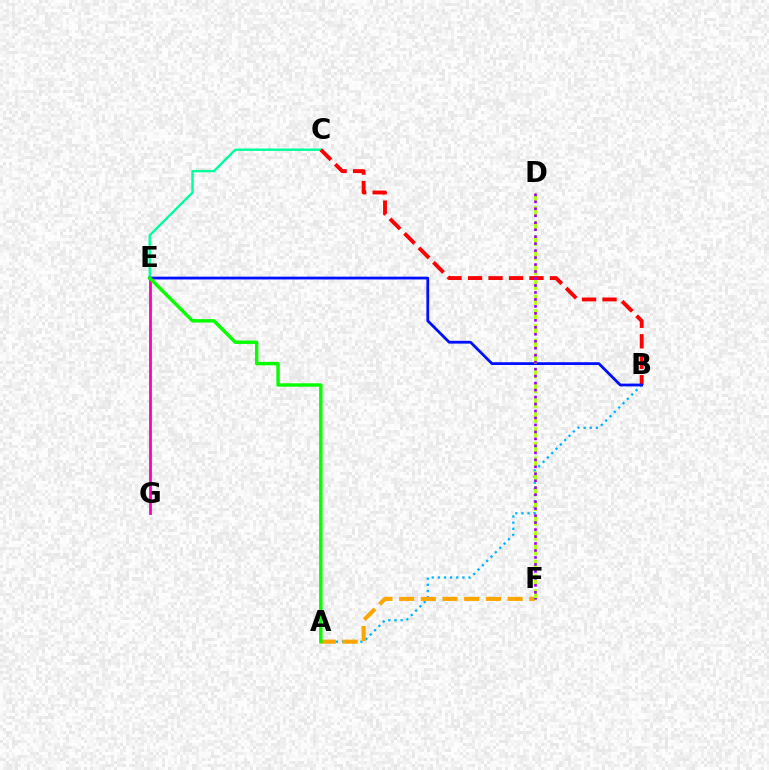{('A', 'B'): [{'color': '#00b5ff', 'line_style': 'dotted', 'thickness': 1.67}], ('C', 'E'): [{'color': '#00ff9d', 'line_style': 'solid', 'thickness': 1.72}], ('E', 'G'): [{'color': '#ff00bd', 'line_style': 'solid', 'thickness': 2.01}], ('B', 'C'): [{'color': '#ff0000', 'line_style': 'dashed', 'thickness': 2.78}], ('A', 'F'): [{'color': '#ffa500', 'line_style': 'dashed', 'thickness': 2.95}], ('B', 'E'): [{'color': '#0010ff', 'line_style': 'solid', 'thickness': 2.01}], ('D', 'F'): [{'color': '#b3ff00', 'line_style': 'dashed', 'thickness': 2.0}, {'color': '#9b00ff', 'line_style': 'dotted', 'thickness': 1.89}], ('A', 'E'): [{'color': '#08ff00', 'line_style': 'solid', 'thickness': 2.47}]}